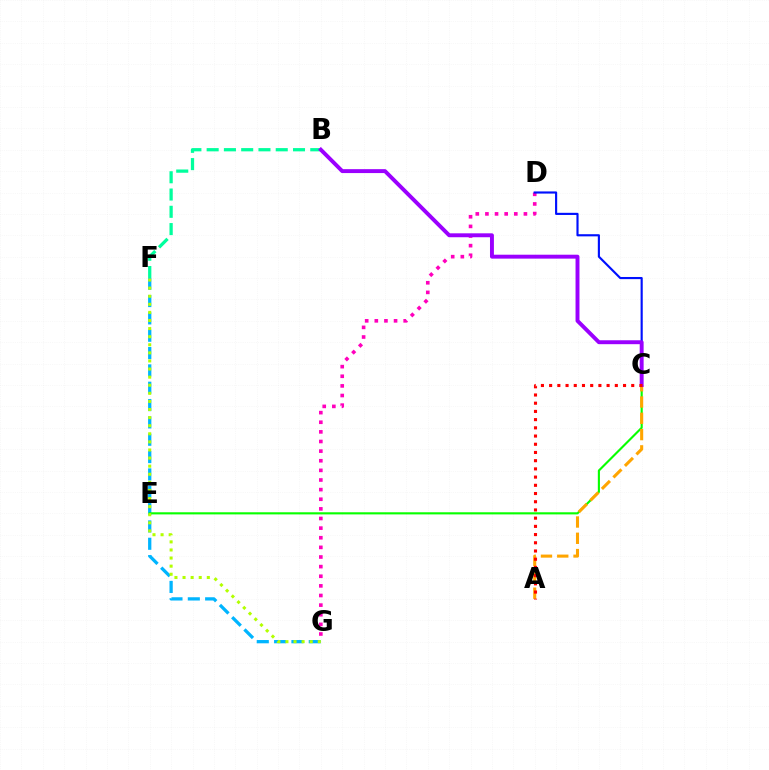{('F', 'G'): [{'color': '#00b5ff', 'line_style': 'dashed', 'thickness': 2.36}, {'color': '#b3ff00', 'line_style': 'dotted', 'thickness': 2.2}], ('D', 'G'): [{'color': '#ff00bd', 'line_style': 'dotted', 'thickness': 2.61}], ('B', 'F'): [{'color': '#00ff9d', 'line_style': 'dashed', 'thickness': 2.35}], ('C', 'E'): [{'color': '#08ff00', 'line_style': 'solid', 'thickness': 1.53}], ('C', 'D'): [{'color': '#0010ff', 'line_style': 'solid', 'thickness': 1.55}], ('A', 'C'): [{'color': '#ffa500', 'line_style': 'dashed', 'thickness': 2.21}, {'color': '#ff0000', 'line_style': 'dotted', 'thickness': 2.23}], ('B', 'C'): [{'color': '#9b00ff', 'line_style': 'solid', 'thickness': 2.82}]}